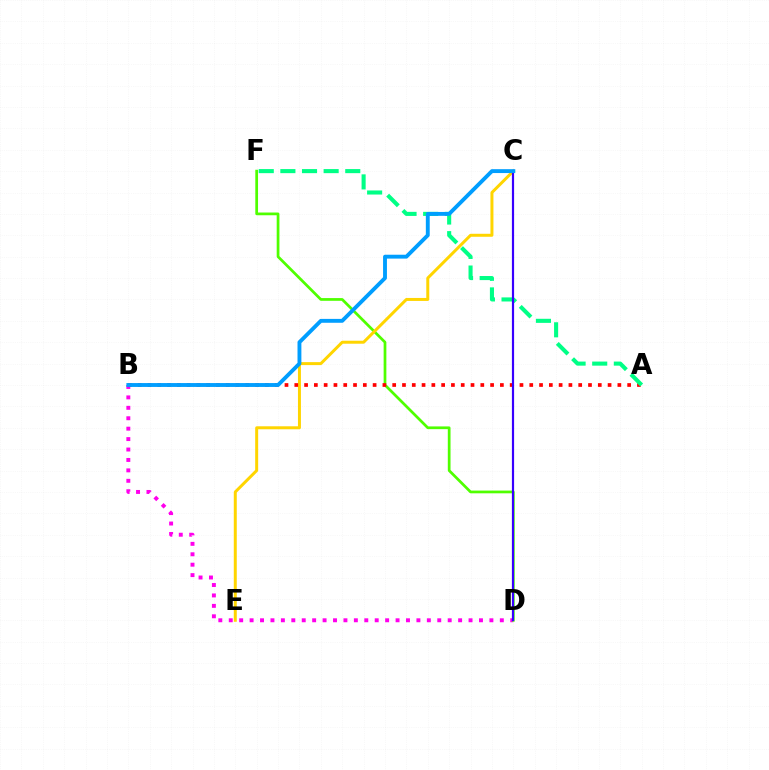{('B', 'D'): [{'color': '#ff00ed', 'line_style': 'dotted', 'thickness': 2.83}], ('D', 'F'): [{'color': '#4fff00', 'line_style': 'solid', 'thickness': 1.97}], ('C', 'E'): [{'color': '#ffd500', 'line_style': 'solid', 'thickness': 2.15}], ('A', 'B'): [{'color': '#ff0000', 'line_style': 'dotted', 'thickness': 2.66}], ('A', 'F'): [{'color': '#00ff86', 'line_style': 'dashed', 'thickness': 2.94}], ('C', 'D'): [{'color': '#3700ff', 'line_style': 'solid', 'thickness': 1.58}], ('B', 'C'): [{'color': '#009eff', 'line_style': 'solid', 'thickness': 2.79}]}